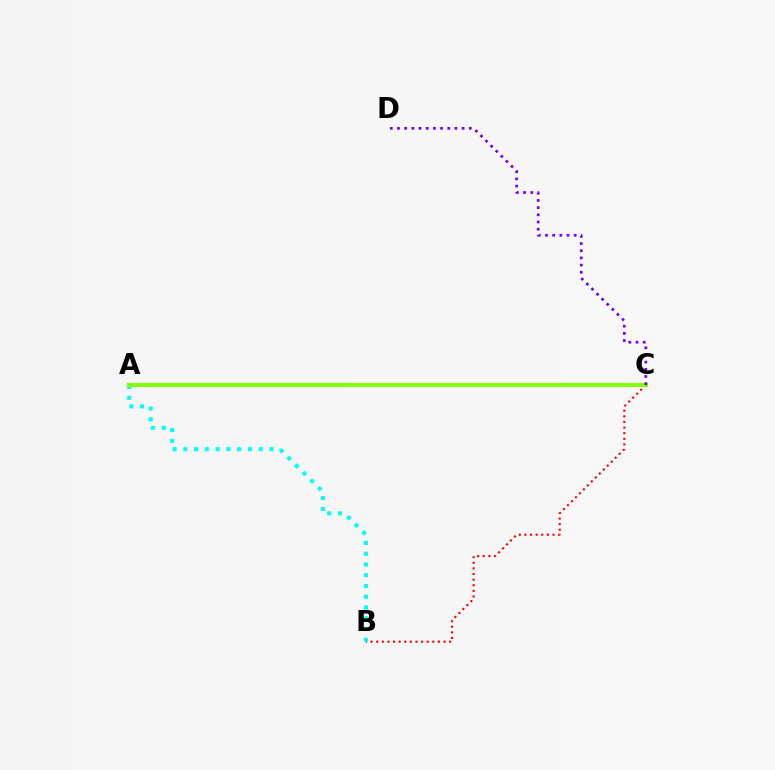{('B', 'C'): [{'color': '#ff0000', 'line_style': 'dotted', 'thickness': 1.52}], ('A', 'B'): [{'color': '#00fff6', 'line_style': 'dotted', 'thickness': 2.92}], ('A', 'C'): [{'color': '#84ff00', 'line_style': 'solid', 'thickness': 2.91}], ('C', 'D'): [{'color': '#7200ff', 'line_style': 'dotted', 'thickness': 1.95}]}